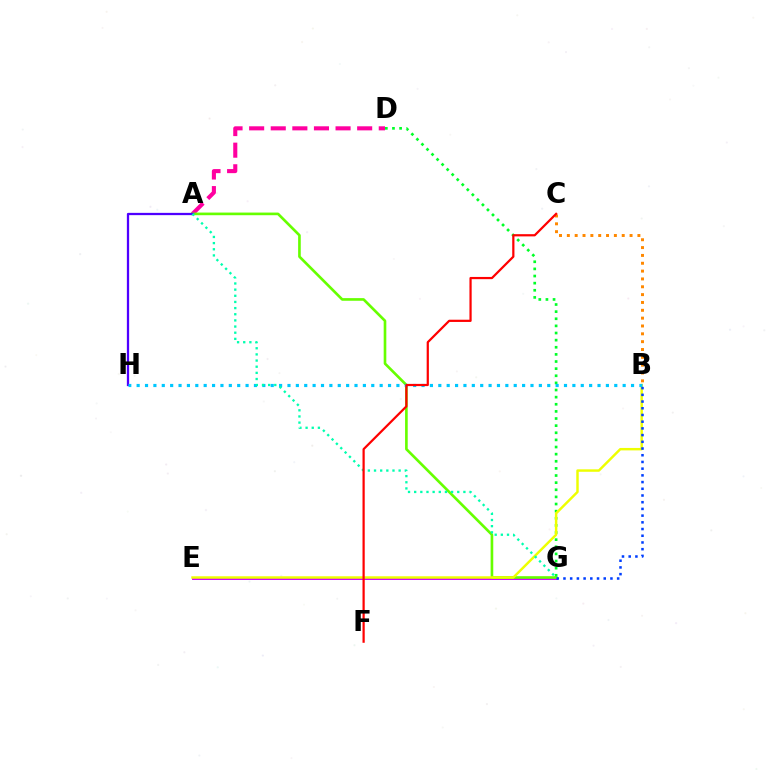{('A', 'D'): [{'color': '#ff00a0', 'line_style': 'dashed', 'thickness': 2.94}], ('E', 'G'): [{'color': '#d600ff', 'line_style': 'solid', 'thickness': 2.13}], ('B', 'C'): [{'color': '#ff8800', 'line_style': 'dotted', 'thickness': 2.13}], ('A', 'G'): [{'color': '#66ff00', 'line_style': 'solid', 'thickness': 1.9}, {'color': '#00ffaf', 'line_style': 'dotted', 'thickness': 1.67}], ('D', 'G'): [{'color': '#00ff27', 'line_style': 'dotted', 'thickness': 1.94}], ('A', 'H'): [{'color': '#4f00ff', 'line_style': 'solid', 'thickness': 1.64}], ('B', 'E'): [{'color': '#eeff00', 'line_style': 'solid', 'thickness': 1.76}], ('B', 'H'): [{'color': '#00c7ff', 'line_style': 'dotted', 'thickness': 2.28}], ('B', 'G'): [{'color': '#003fff', 'line_style': 'dotted', 'thickness': 1.82}], ('C', 'F'): [{'color': '#ff0000', 'line_style': 'solid', 'thickness': 1.6}]}